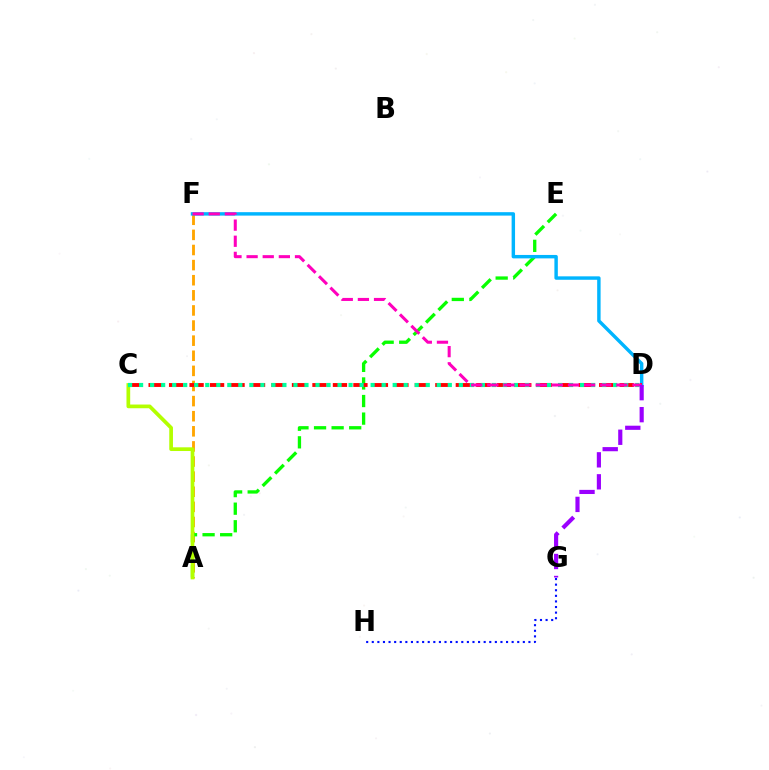{('G', 'H'): [{'color': '#0010ff', 'line_style': 'dotted', 'thickness': 1.52}], ('A', 'F'): [{'color': '#ffa500', 'line_style': 'dashed', 'thickness': 2.05}], ('A', 'E'): [{'color': '#08ff00', 'line_style': 'dashed', 'thickness': 2.39}], ('D', 'F'): [{'color': '#00b5ff', 'line_style': 'solid', 'thickness': 2.47}, {'color': '#ff00bd', 'line_style': 'dashed', 'thickness': 2.19}], ('C', 'D'): [{'color': '#ff0000', 'line_style': 'dashed', 'thickness': 2.78}, {'color': '#00ff9d', 'line_style': 'dotted', 'thickness': 3.0}], ('A', 'C'): [{'color': '#b3ff00', 'line_style': 'solid', 'thickness': 2.67}], ('D', 'G'): [{'color': '#9b00ff', 'line_style': 'dashed', 'thickness': 2.99}]}